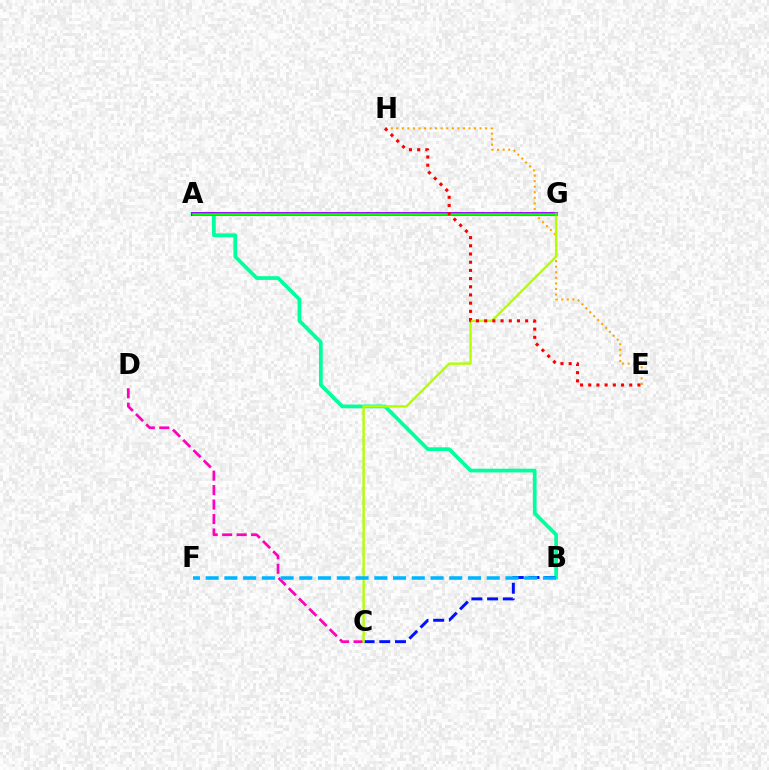{('E', 'H'): [{'color': '#ffa500', 'line_style': 'dotted', 'thickness': 1.51}, {'color': '#ff0000', 'line_style': 'dotted', 'thickness': 2.23}], ('C', 'D'): [{'color': '#ff00bd', 'line_style': 'dashed', 'thickness': 1.97}], ('A', 'B'): [{'color': '#00ff9d', 'line_style': 'solid', 'thickness': 2.68}], ('A', 'G'): [{'color': '#9b00ff', 'line_style': 'solid', 'thickness': 2.77}, {'color': '#08ff00', 'line_style': 'solid', 'thickness': 1.82}], ('B', 'C'): [{'color': '#0010ff', 'line_style': 'dashed', 'thickness': 2.13}], ('C', 'G'): [{'color': '#b3ff00', 'line_style': 'solid', 'thickness': 1.73}], ('B', 'F'): [{'color': '#00b5ff', 'line_style': 'dashed', 'thickness': 2.55}]}